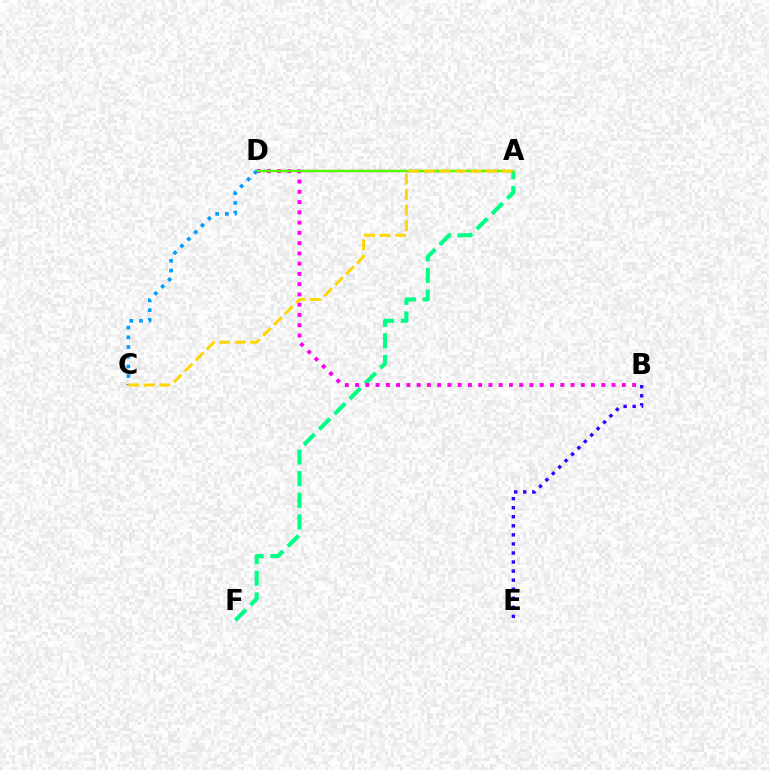{('A', 'F'): [{'color': '#00ff86', 'line_style': 'dashed', 'thickness': 2.94}], ('A', 'D'): [{'color': '#ff0000', 'line_style': 'solid', 'thickness': 1.55}, {'color': '#4fff00', 'line_style': 'solid', 'thickness': 1.67}], ('B', 'D'): [{'color': '#ff00ed', 'line_style': 'dotted', 'thickness': 2.79}], ('C', 'D'): [{'color': '#009eff', 'line_style': 'dotted', 'thickness': 2.64}], ('A', 'C'): [{'color': '#ffd500', 'line_style': 'dashed', 'thickness': 2.11}], ('B', 'E'): [{'color': '#3700ff', 'line_style': 'dotted', 'thickness': 2.46}]}